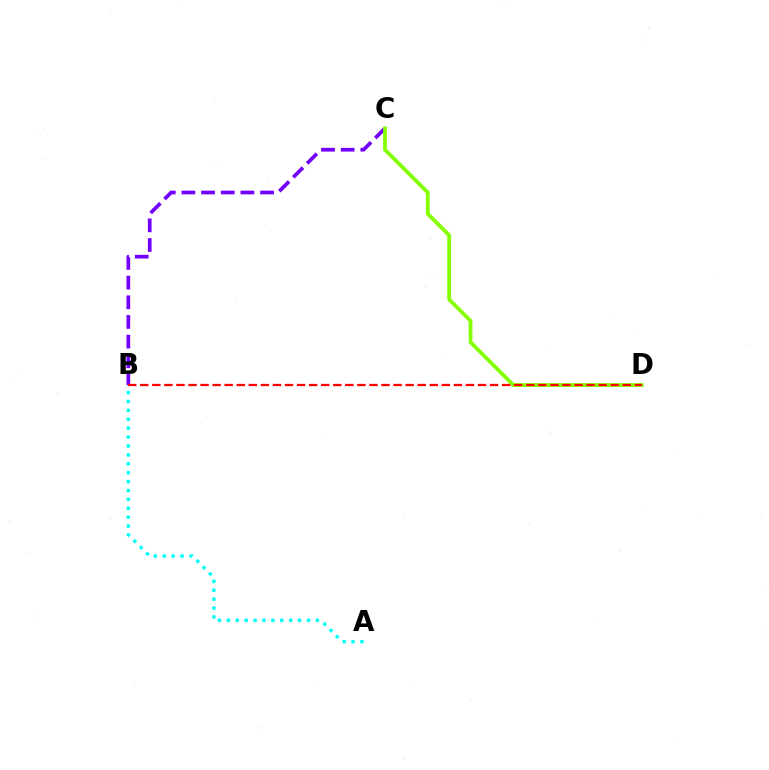{('B', 'C'): [{'color': '#7200ff', 'line_style': 'dashed', 'thickness': 2.67}], ('A', 'B'): [{'color': '#00fff6', 'line_style': 'dotted', 'thickness': 2.42}], ('C', 'D'): [{'color': '#84ff00', 'line_style': 'solid', 'thickness': 2.72}], ('B', 'D'): [{'color': '#ff0000', 'line_style': 'dashed', 'thickness': 1.64}]}